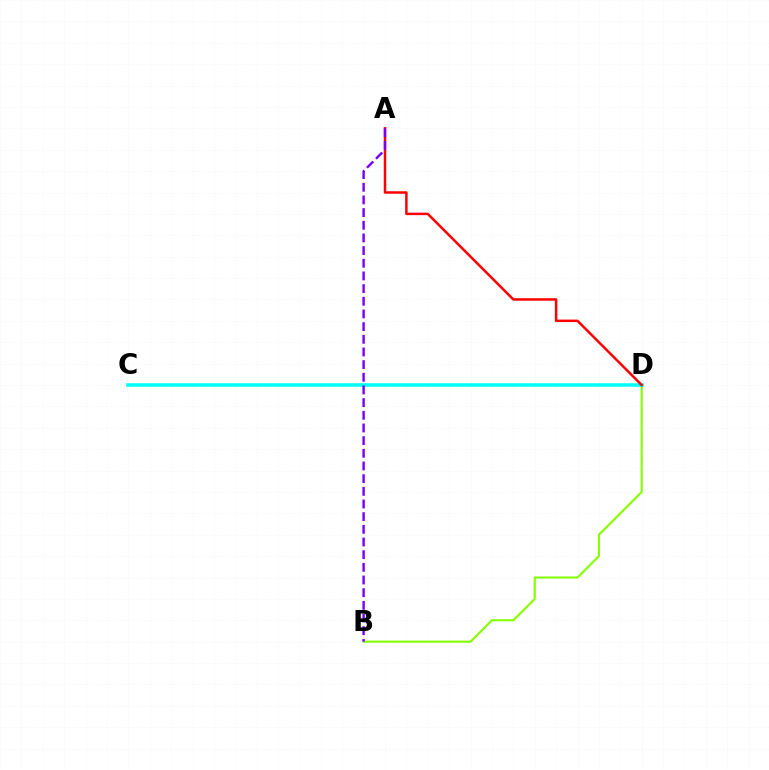{('B', 'D'): [{'color': '#84ff00', 'line_style': 'solid', 'thickness': 1.53}], ('C', 'D'): [{'color': '#00fff6', 'line_style': 'solid', 'thickness': 2.56}], ('A', 'D'): [{'color': '#ff0000', 'line_style': 'solid', 'thickness': 1.79}], ('A', 'B'): [{'color': '#7200ff', 'line_style': 'dashed', 'thickness': 1.72}]}